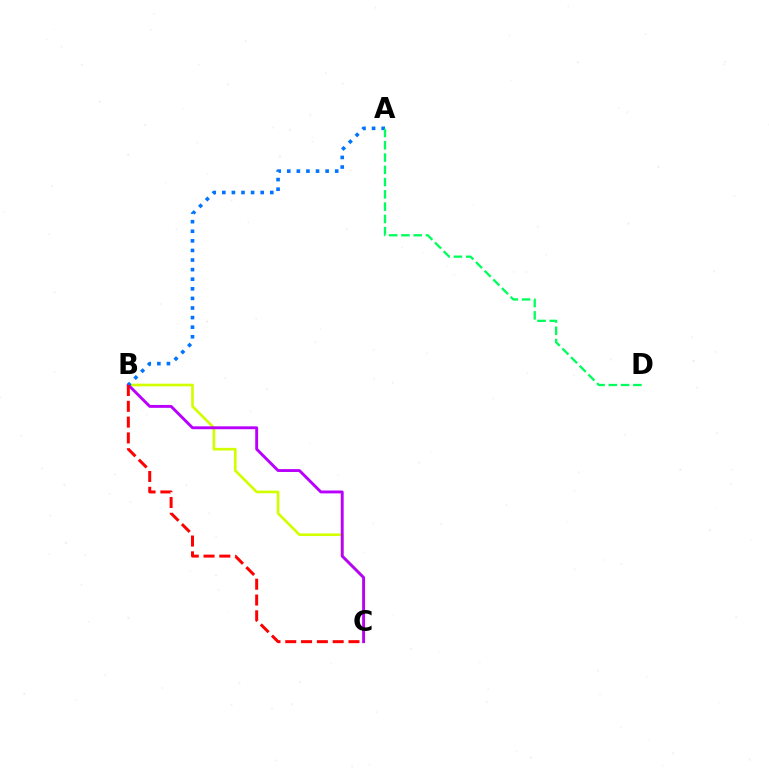{('B', 'C'): [{'color': '#d1ff00', 'line_style': 'solid', 'thickness': 1.92}, {'color': '#b900ff', 'line_style': 'solid', 'thickness': 2.08}, {'color': '#ff0000', 'line_style': 'dashed', 'thickness': 2.15}], ('A', 'B'): [{'color': '#0074ff', 'line_style': 'dotted', 'thickness': 2.61}], ('A', 'D'): [{'color': '#00ff5c', 'line_style': 'dashed', 'thickness': 1.67}]}